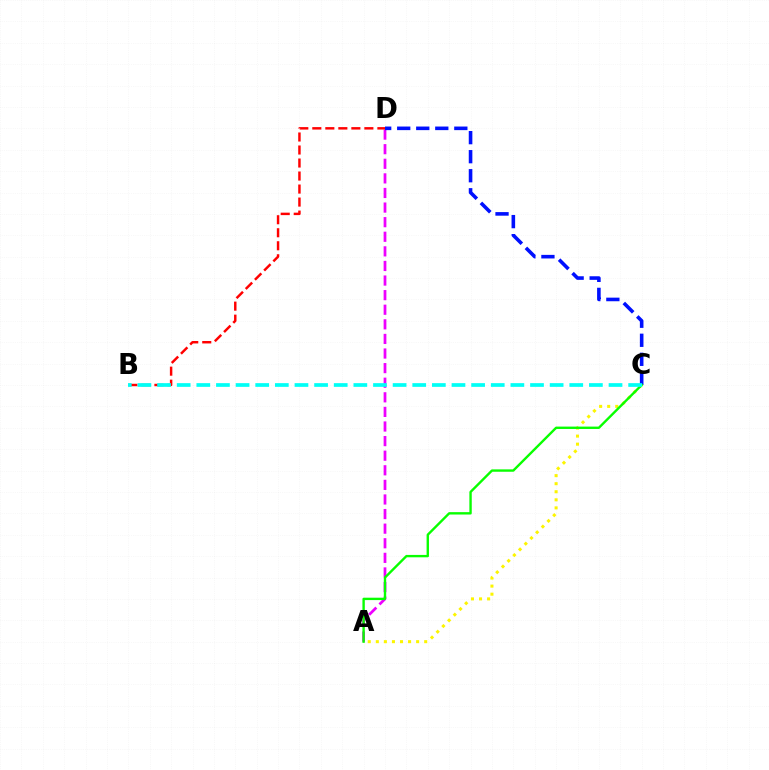{('A', 'C'): [{'color': '#fcf500', 'line_style': 'dotted', 'thickness': 2.19}, {'color': '#08ff00', 'line_style': 'solid', 'thickness': 1.71}], ('A', 'D'): [{'color': '#ee00ff', 'line_style': 'dashed', 'thickness': 1.98}], ('C', 'D'): [{'color': '#0010ff', 'line_style': 'dashed', 'thickness': 2.59}], ('B', 'D'): [{'color': '#ff0000', 'line_style': 'dashed', 'thickness': 1.77}], ('B', 'C'): [{'color': '#00fff6', 'line_style': 'dashed', 'thickness': 2.67}]}